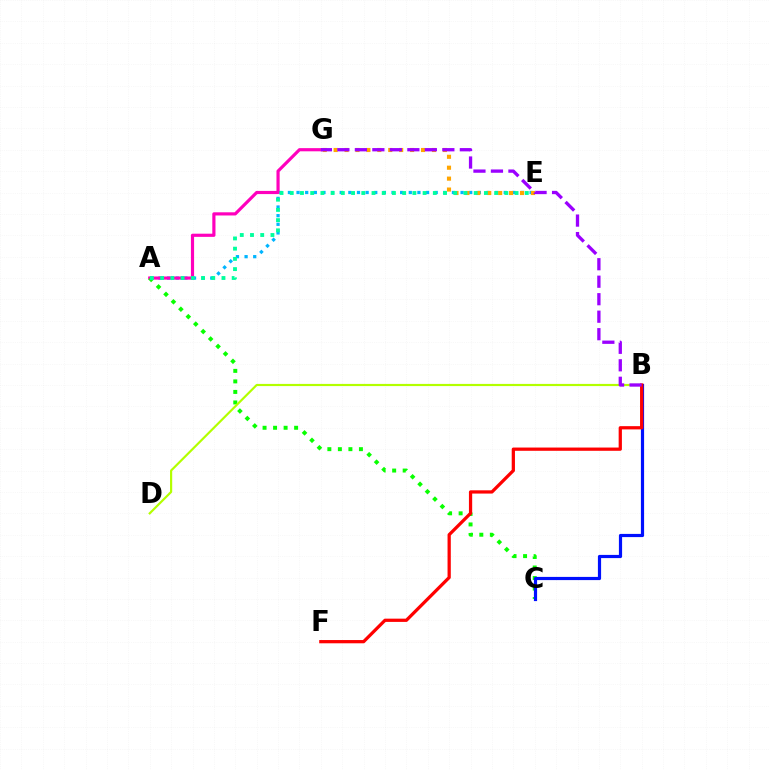{('A', 'E'): [{'color': '#00b5ff', 'line_style': 'dotted', 'thickness': 2.35}, {'color': '#00ff9d', 'line_style': 'dotted', 'thickness': 2.78}], ('A', 'G'): [{'color': '#ff00bd', 'line_style': 'solid', 'thickness': 2.28}], ('A', 'C'): [{'color': '#08ff00', 'line_style': 'dotted', 'thickness': 2.86}], ('B', 'C'): [{'color': '#0010ff', 'line_style': 'solid', 'thickness': 2.29}], ('B', 'D'): [{'color': '#b3ff00', 'line_style': 'solid', 'thickness': 1.57}], ('E', 'G'): [{'color': '#ffa500', 'line_style': 'dotted', 'thickness': 2.97}], ('B', 'F'): [{'color': '#ff0000', 'line_style': 'solid', 'thickness': 2.34}], ('B', 'G'): [{'color': '#9b00ff', 'line_style': 'dashed', 'thickness': 2.38}]}